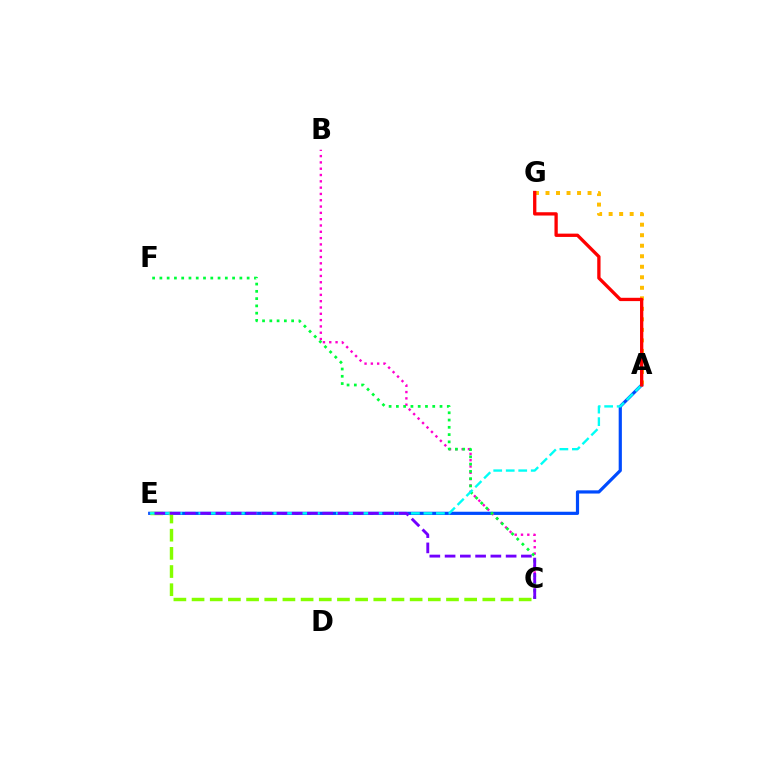{('A', 'E'): [{'color': '#004bff', 'line_style': 'solid', 'thickness': 2.3}, {'color': '#00fff6', 'line_style': 'dashed', 'thickness': 1.7}], ('B', 'C'): [{'color': '#ff00cf', 'line_style': 'dotted', 'thickness': 1.71}], ('C', 'F'): [{'color': '#00ff39', 'line_style': 'dotted', 'thickness': 1.98}], ('A', 'G'): [{'color': '#ffbd00', 'line_style': 'dotted', 'thickness': 2.86}, {'color': '#ff0000', 'line_style': 'solid', 'thickness': 2.38}], ('C', 'E'): [{'color': '#84ff00', 'line_style': 'dashed', 'thickness': 2.47}, {'color': '#7200ff', 'line_style': 'dashed', 'thickness': 2.07}]}